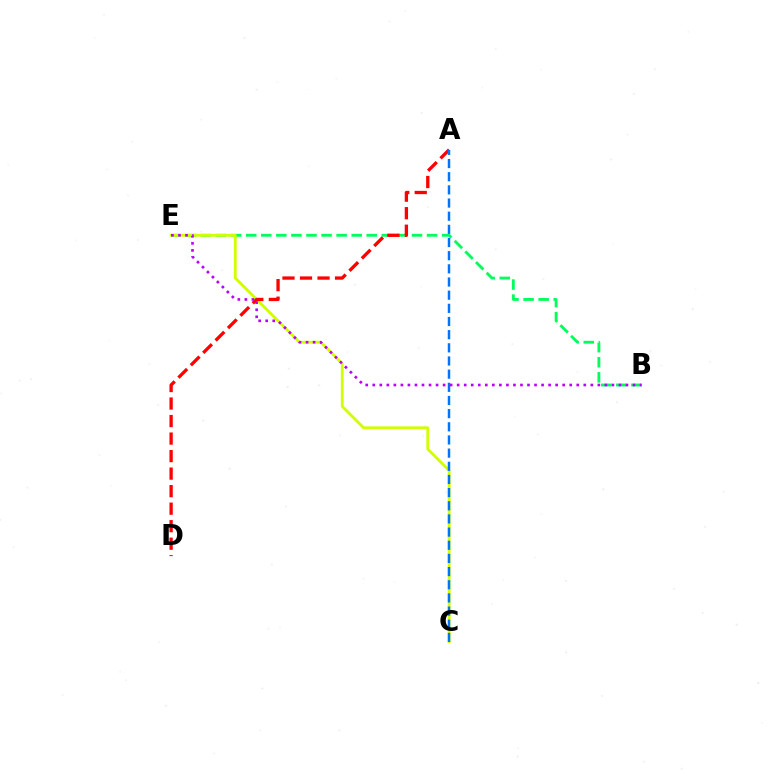{('B', 'E'): [{'color': '#00ff5c', 'line_style': 'dashed', 'thickness': 2.05}, {'color': '#b900ff', 'line_style': 'dotted', 'thickness': 1.91}], ('C', 'E'): [{'color': '#d1ff00', 'line_style': 'solid', 'thickness': 2.01}], ('A', 'D'): [{'color': '#ff0000', 'line_style': 'dashed', 'thickness': 2.38}], ('A', 'C'): [{'color': '#0074ff', 'line_style': 'dashed', 'thickness': 1.79}]}